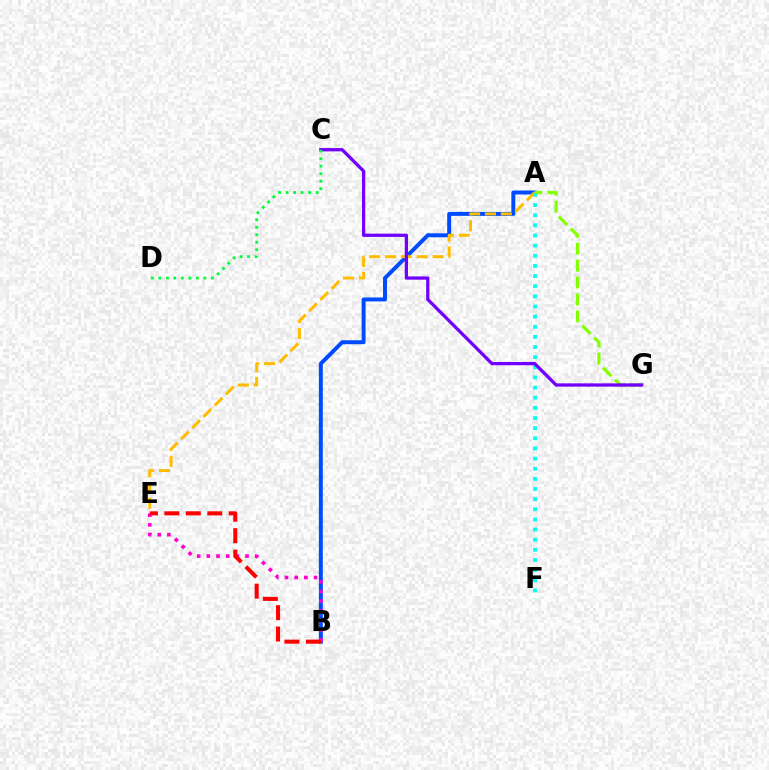{('A', 'B'): [{'color': '#004bff', 'line_style': 'solid', 'thickness': 2.86}], ('A', 'E'): [{'color': '#ffbd00', 'line_style': 'dashed', 'thickness': 2.15}], ('A', 'F'): [{'color': '#00fff6', 'line_style': 'dotted', 'thickness': 2.76}], ('A', 'G'): [{'color': '#84ff00', 'line_style': 'dashed', 'thickness': 2.3}], ('C', 'G'): [{'color': '#7200ff', 'line_style': 'solid', 'thickness': 2.36}], ('C', 'D'): [{'color': '#00ff39', 'line_style': 'dotted', 'thickness': 2.04}], ('B', 'E'): [{'color': '#ff00cf', 'line_style': 'dotted', 'thickness': 2.63}, {'color': '#ff0000', 'line_style': 'dashed', 'thickness': 2.91}]}